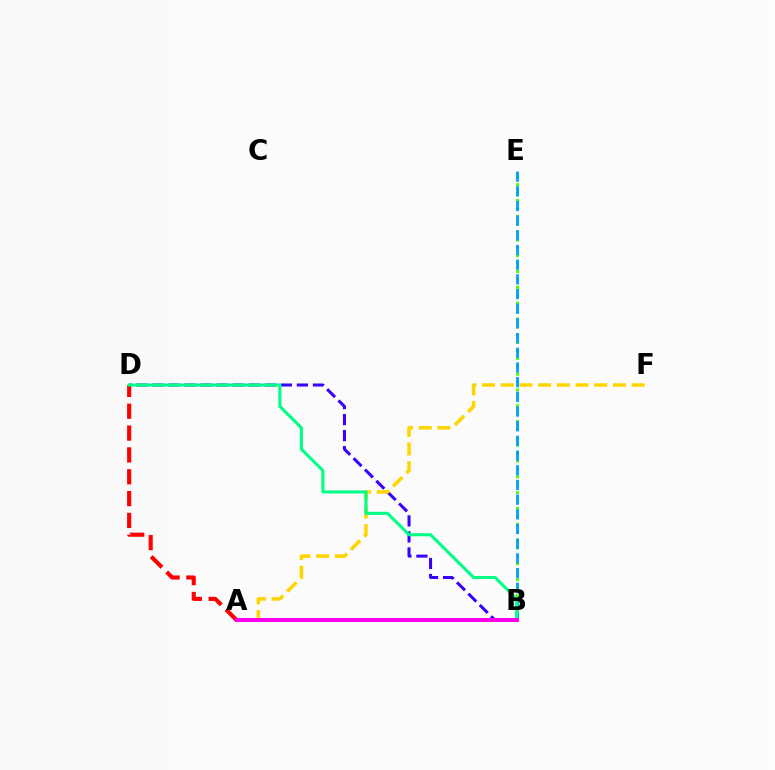{('B', 'D'): [{'color': '#3700ff', 'line_style': 'dashed', 'thickness': 2.18}, {'color': '#00ff86', 'line_style': 'solid', 'thickness': 2.22}], ('B', 'E'): [{'color': '#4fff00', 'line_style': 'dotted', 'thickness': 2.15}, {'color': '#009eff', 'line_style': 'dashed', 'thickness': 1.99}], ('A', 'F'): [{'color': '#ffd500', 'line_style': 'dashed', 'thickness': 2.54}], ('A', 'D'): [{'color': '#ff0000', 'line_style': 'dashed', 'thickness': 2.97}], ('A', 'B'): [{'color': '#ff00ed', 'line_style': 'solid', 'thickness': 2.87}]}